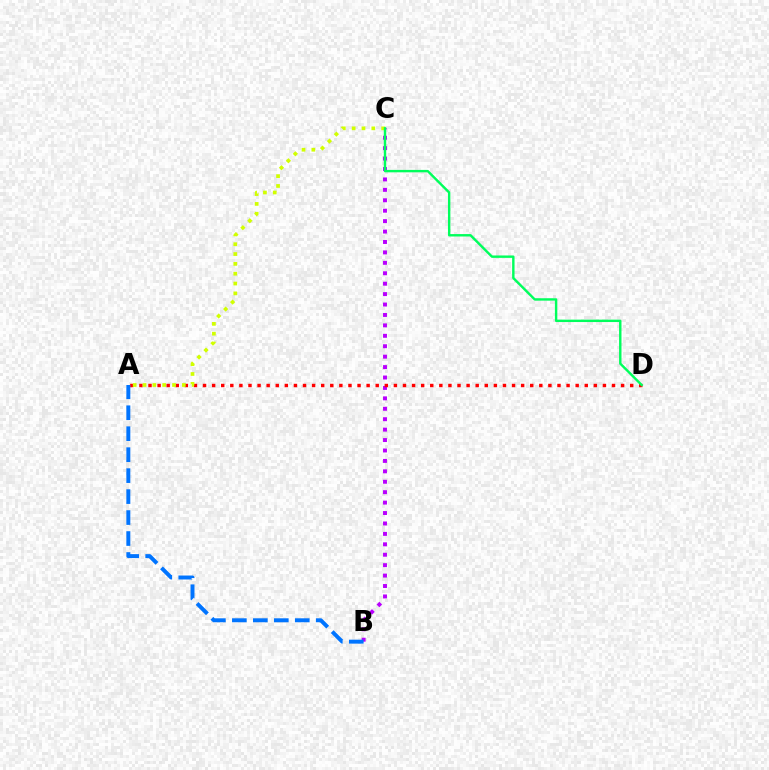{('B', 'C'): [{'color': '#b900ff', 'line_style': 'dotted', 'thickness': 2.83}], ('A', 'D'): [{'color': '#ff0000', 'line_style': 'dotted', 'thickness': 2.47}], ('A', 'C'): [{'color': '#d1ff00', 'line_style': 'dotted', 'thickness': 2.67}], ('A', 'B'): [{'color': '#0074ff', 'line_style': 'dashed', 'thickness': 2.85}], ('C', 'D'): [{'color': '#00ff5c', 'line_style': 'solid', 'thickness': 1.74}]}